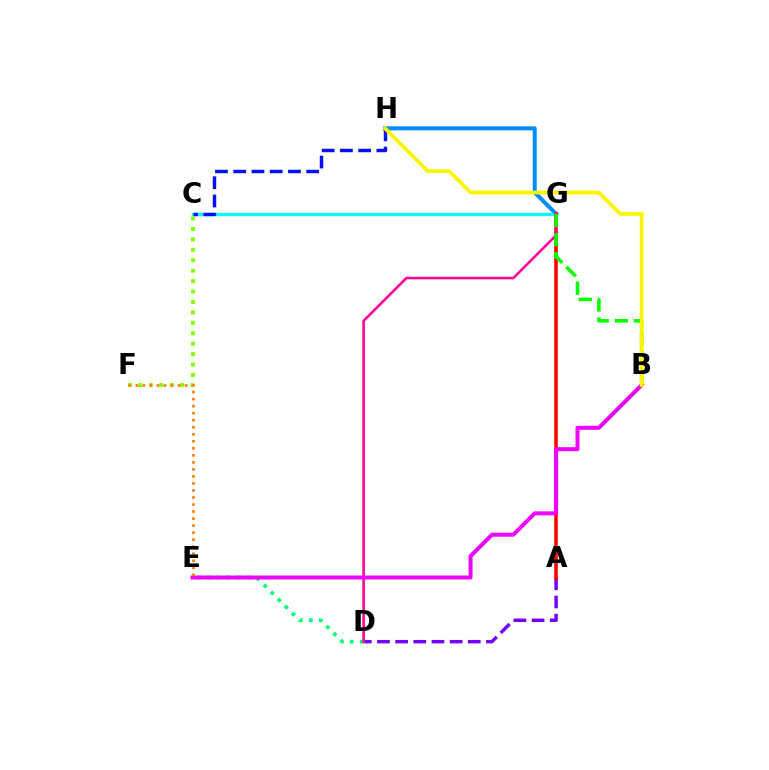{('D', 'E'): [{'color': '#00ff74', 'line_style': 'dotted', 'thickness': 2.71}], ('C', 'F'): [{'color': '#84ff00', 'line_style': 'dotted', 'thickness': 2.83}], ('G', 'H'): [{'color': '#008cff', 'line_style': 'solid', 'thickness': 2.89}], ('C', 'G'): [{'color': '#00fff6', 'line_style': 'solid', 'thickness': 2.42}], ('A', 'D'): [{'color': '#7200ff', 'line_style': 'dashed', 'thickness': 2.47}], ('A', 'G'): [{'color': '#ff0000', 'line_style': 'solid', 'thickness': 2.56}], ('D', 'G'): [{'color': '#ff0094', 'line_style': 'solid', 'thickness': 1.85}], ('B', 'E'): [{'color': '#ee00ff', 'line_style': 'solid', 'thickness': 2.87}], ('E', 'F'): [{'color': '#ff7c00', 'line_style': 'dotted', 'thickness': 1.91}], ('B', 'G'): [{'color': '#08ff00', 'line_style': 'dashed', 'thickness': 2.6}], ('C', 'H'): [{'color': '#0010ff', 'line_style': 'dashed', 'thickness': 2.48}], ('B', 'H'): [{'color': '#fcf500', 'line_style': 'solid', 'thickness': 2.73}]}